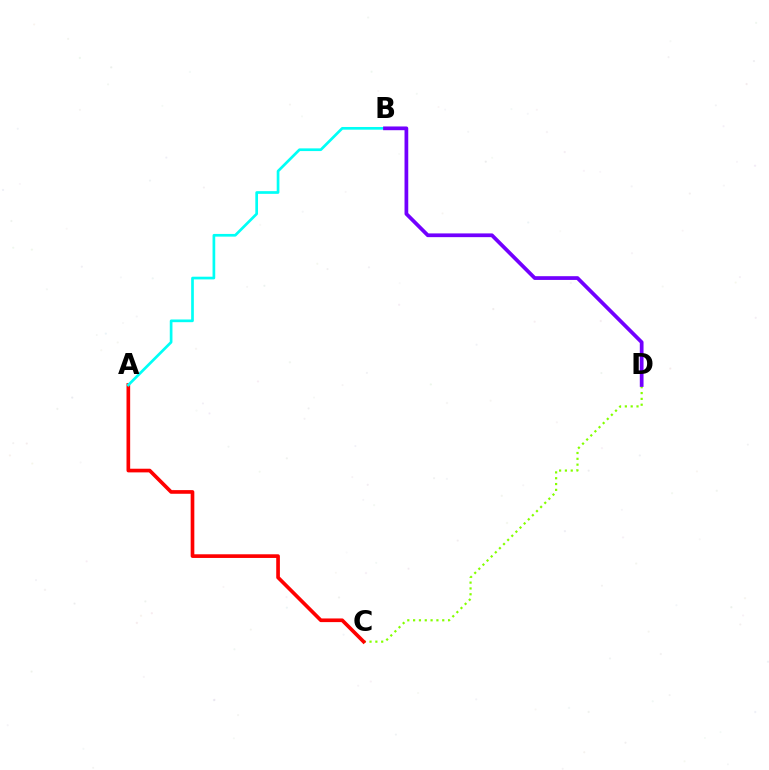{('C', 'D'): [{'color': '#84ff00', 'line_style': 'dotted', 'thickness': 1.58}], ('A', 'C'): [{'color': '#ff0000', 'line_style': 'solid', 'thickness': 2.64}], ('A', 'B'): [{'color': '#00fff6', 'line_style': 'solid', 'thickness': 1.94}], ('B', 'D'): [{'color': '#7200ff', 'line_style': 'solid', 'thickness': 2.69}]}